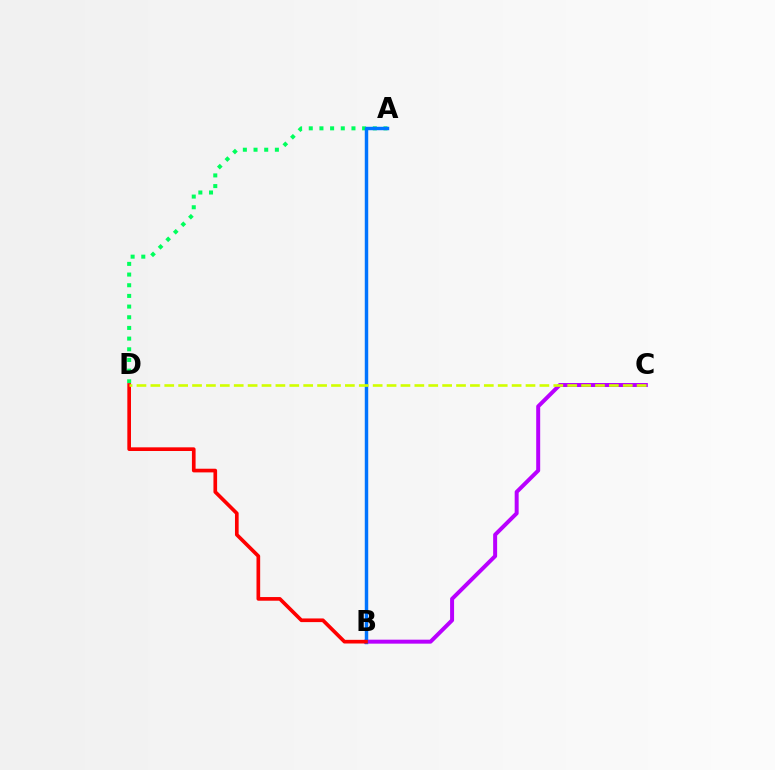{('A', 'D'): [{'color': '#00ff5c', 'line_style': 'dotted', 'thickness': 2.9}], ('B', 'C'): [{'color': '#b900ff', 'line_style': 'solid', 'thickness': 2.86}], ('A', 'B'): [{'color': '#0074ff', 'line_style': 'solid', 'thickness': 2.49}], ('B', 'D'): [{'color': '#ff0000', 'line_style': 'solid', 'thickness': 2.64}], ('C', 'D'): [{'color': '#d1ff00', 'line_style': 'dashed', 'thickness': 1.89}]}